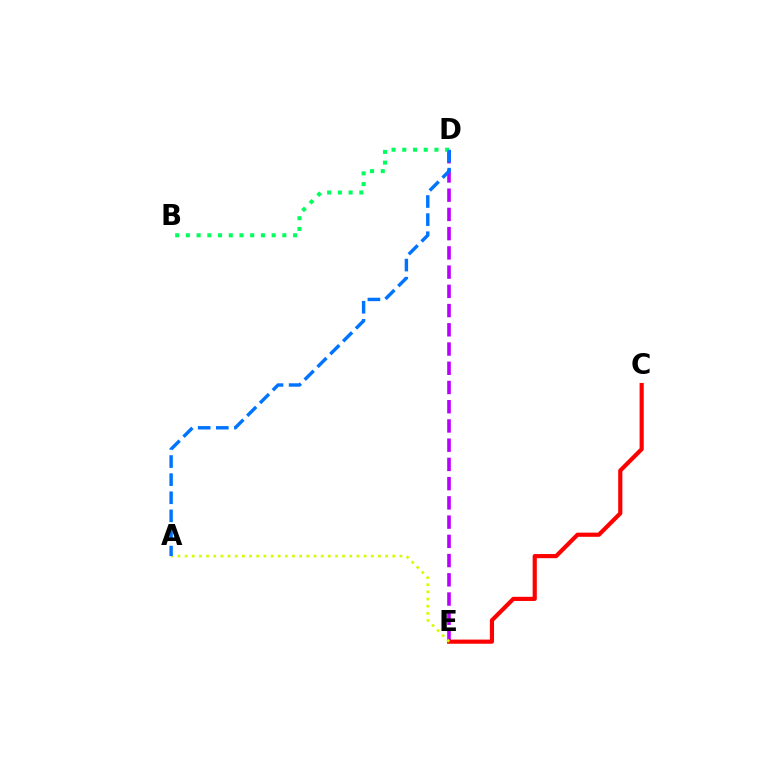{('D', 'E'): [{'color': '#b900ff', 'line_style': 'dashed', 'thickness': 2.61}], ('B', 'D'): [{'color': '#00ff5c', 'line_style': 'dotted', 'thickness': 2.91}], ('C', 'E'): [{'color': '#ff0000', 'line_style': 'solid', 'thickness': 2.99}], ('A', 'E'): [{'color': '#d1ff00', 'line_style': 'dotted', 'thickness': 1.95}], ('A', 'D'): [{'color': '#0074ff', 'line_style': 'dashed', 'thickness': 2.46}]}